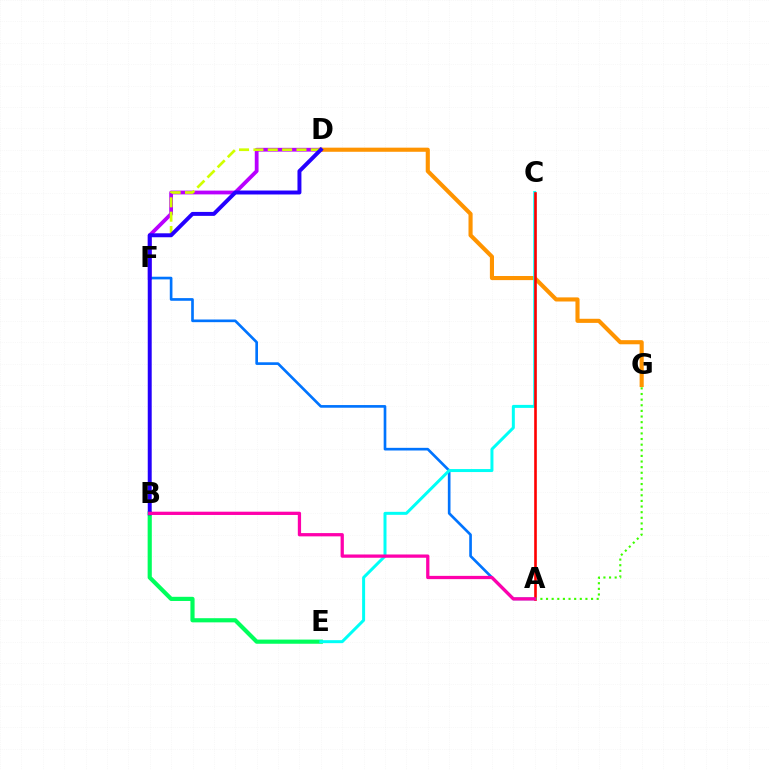{('D', 'F'): [{'color': '#b900ff', 'line_style': 'solid', 'thickness': 2.72}], ('B', 'D'): [{'color': '#d1ff00', 'line_style': 'dashed', 'thickness': 1.95}, {'color': '#2500ff', 'line_style': 'solid', 'thickness': 2.85}], ('B', 'E'): [{'color': '#00ff5c', 'line_style': 'solid', 'thickness': 3.0}], ('D', 'G'): [{'color': '#ff9400', 'line_style': 'solid', 'thickness': 2.96}], ('A', 'F'): [{'color': '#0074ff', 'line_style': 'solid', 'thickness': 1.92}], ('C', 'E'): [{'color': '#00fff6', 'line_style': 'solid', 'thickness': 2.15}], ('A', 'C'): [{'color': '#ff0000', 'line_style': 'solid', 'thickness': 1.89}], ('A', 'G'): [{'color': '#3dff00', 'line_style': 'dotted', 'thickness': 1.53}], ('A', 'B'): [{'color': '#ff00ac', 'line_style': 'solid', 'thickness': 2.35}]}